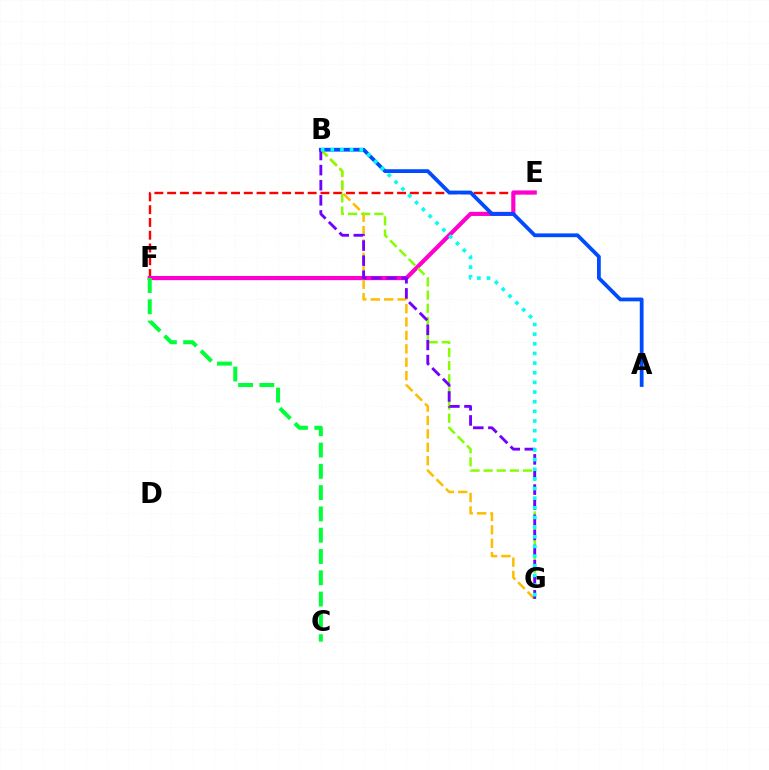{('E', 'F'): [{'color': '#ff0000', 'line_style': 'dashed', 'thickness': 1.74}, {'color': '#ff00cf', 'line_style': 'solid', 'thickness': 2.99}], ('C', 'F'): [{'color': '#00ff39', 'line_style': 'dashed', 'thickness': 2.89}], ('B', 'G'): [{'color': '#ffbd00', 'line_style': 'dashed', 'thickness': 1.82}, {'color': '#84ff00', 'line_style': 'dashed', 'thickness': 1.78}, {'color': '#7200ff', 'line_style': 'dashed', 'thickness': 2.05}, {'color': '#00fff6', 'line_style': 'dotted', 'thickness': 2.62}], ('A', 'B'): [{'color': '#004bff', 'line_style': 'solid', 'thickness': 2.72}]}